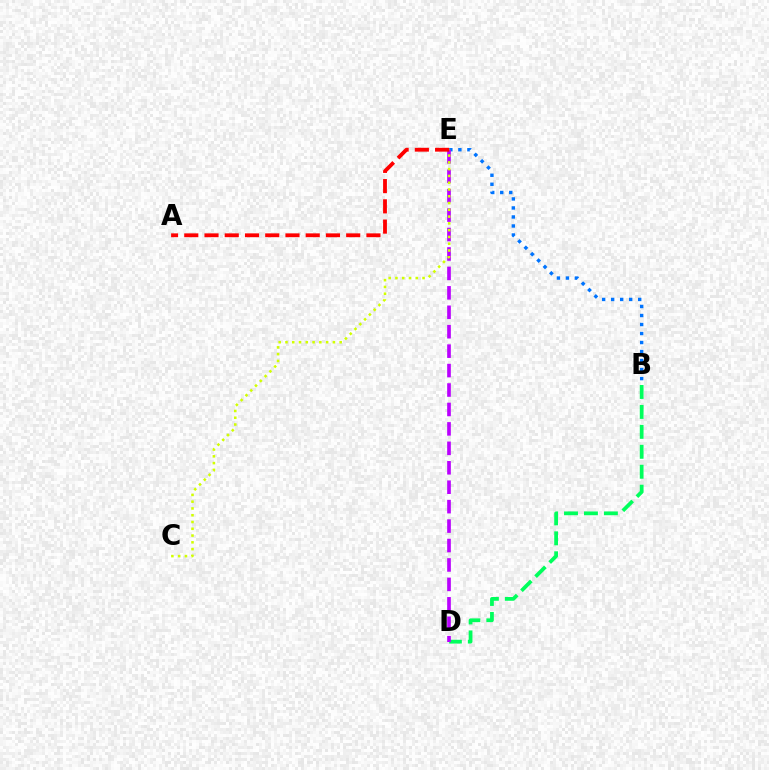{('B', 'E'): [{'color': '#0074ff', 'line_style': 'dotted', 'thickness': 2.45}], ('B', 'D'): [{'color': '#00ff5c', 'line_style': 'dashed', 'thickness': 2.71}], ('D', 'E'): [{'color': '#b900ff', 'line_style': 'dashed', 'thickness': 2.64}], ('C', 'E'): [{'color': '#d1ff00', 'line_style': 'dotted', 'thickness': 1.84}], ('A', 'E'): [{'color': '#ff0000', 'line_style': 'dashed', 'thickness': 2.75}]}